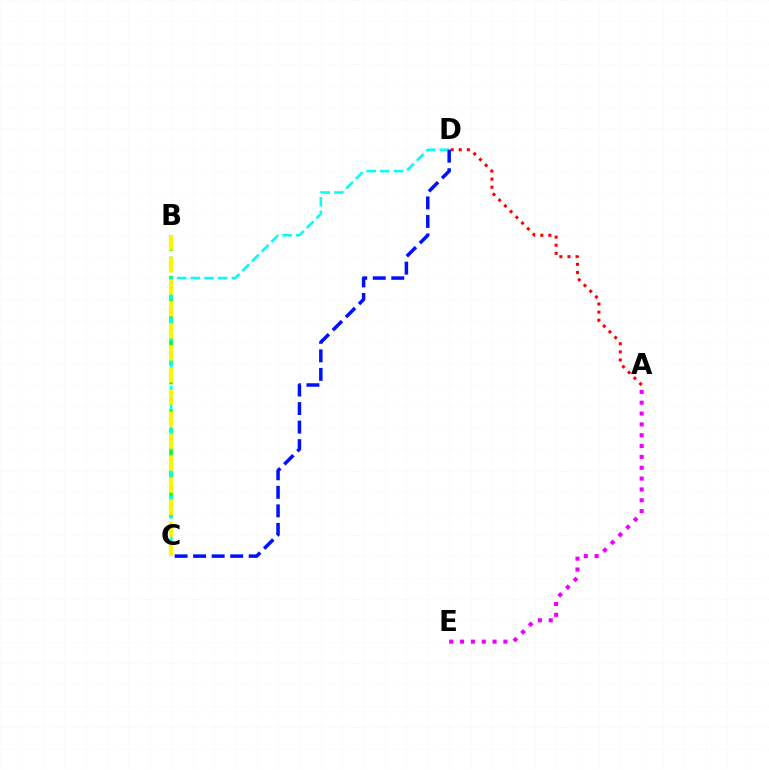{('B', 'C'): [{'color': '#08ff00', 'line_style': 'dashed', 'thickness': 2.59}, {'color': '#fcf500', 'line_style': 'dashed', 'thickness': 2.99}], ('C', 'D'): [{'color': '#00fff6', 'line_style': 'dashed', 'thickness': 1.86}, {'color': '#0010ff', 'line_style': 'dashed', 'thickness': 2.52}], ('A', 'D'): [{'color': '#ff0000', 'line_style': 'dotted', 'thickness': 2.2}], ('A', 'E'): [{'color': '#ee00ff', 'line_style': 'dotted', 'thickness': 2.94}]}